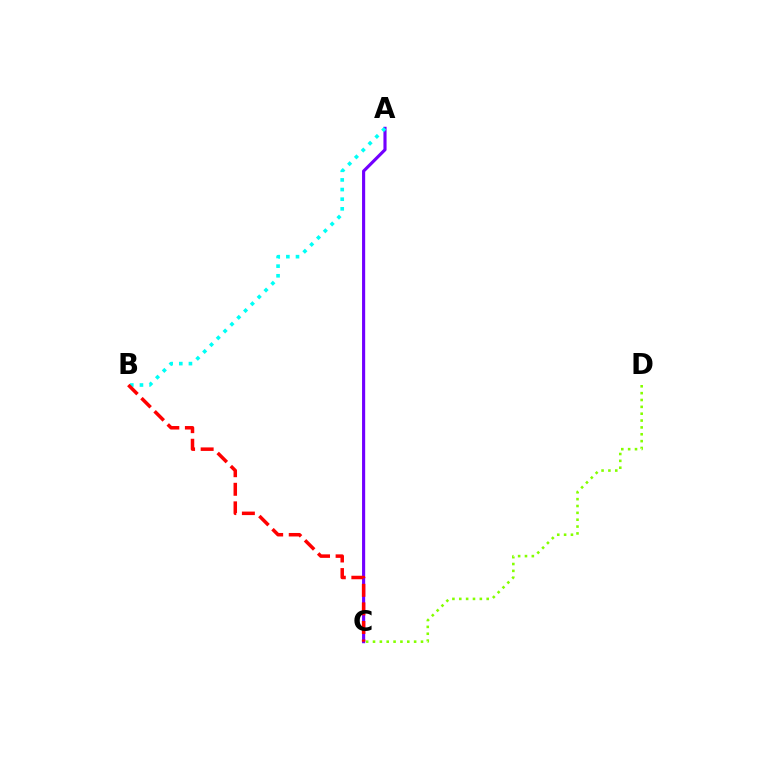{('A', 'C'): [{'color': '#7200ff', 'line_style': 'solid', 'thickness': 2.26}], ('A', 'B'): [{'color': '#00fff6', 'line_style': 'dotted', 'thickness': 2.62}], ('B', 'C'): [{'color': '#ff0000', 'line_style': 'dashed', 'thickness': 2.52}], ('C', 'D'): [{'color': '#84ff00', 'line_style': 'dotted', 'thickness': 1.86}]}